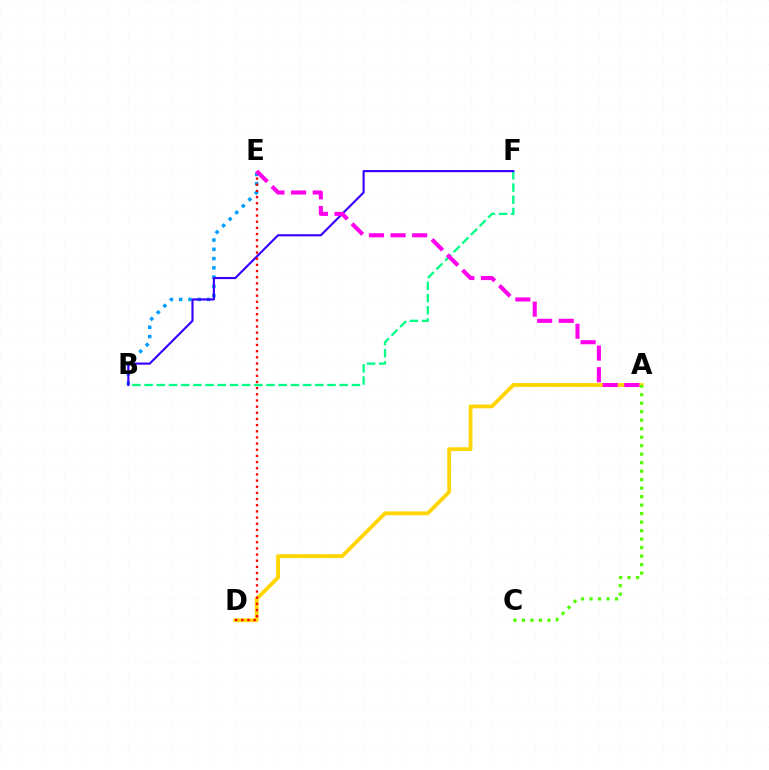{('A', 'D'): [{'color': '#ffd500', 'line_style': 'solid', 'thickness': 2.73}], ('B', 'F'): [{'color': '#00ff86', 'line_style': 'dashed', 'thickness': 1.66}, {'color': '#3700ff', 'line_style': 'solid', 'thickness': 1.55}], ('B', 'E'): [{'color': '#009eff', 'line_style': 'dotted', 'thickness': 2.52}], ('D', 'E'): [{'color': '#ff0000', 'line_style': 'dotted', 'thickness': 1.67}], ('A', 'E'): [{'color': '#ff00ed', 'line_style': 'dashed', 'thickness': 2.94}], ('A', 'C'): [{'color': '#4fff00', 'line_style': 'dotted', 'thickness': 2.31}]}